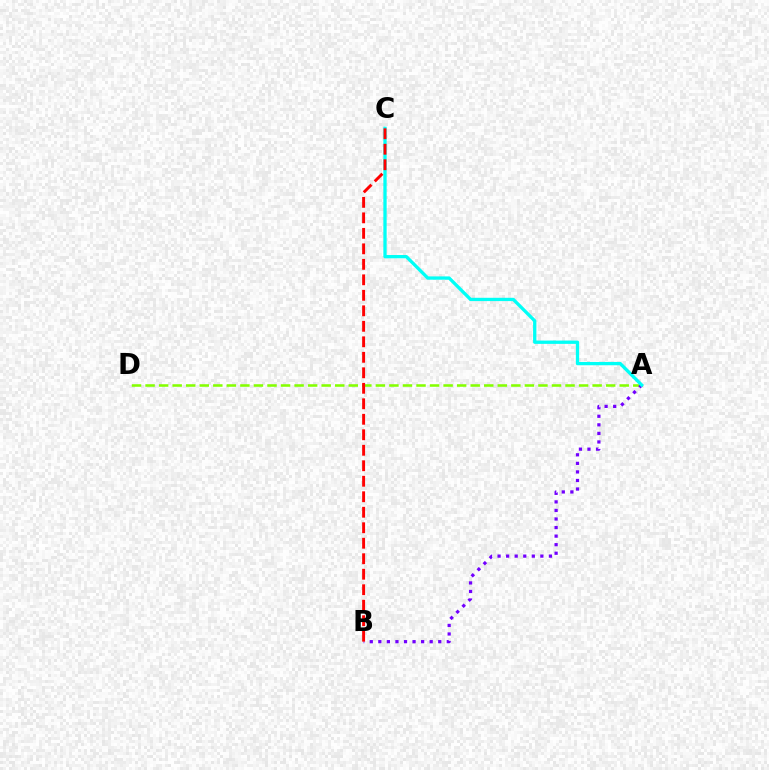{('A', 'D'): [{'color': '#84ff00', 'line_style': 'dashed', 'thickness': 1.84}], ('A', 'B'): [{'color': '#7200ff', 'line_style': 'dotted', 'thickness': 2.33}], ('A', 'C'): [{'color': '#00fff6', 'line_style': 'solid', 'thickness': 2.38}], ('B', 'C'): [{'color': '#ff0000', 'line_style': 'dashed', 'thickness': 2.1}]}